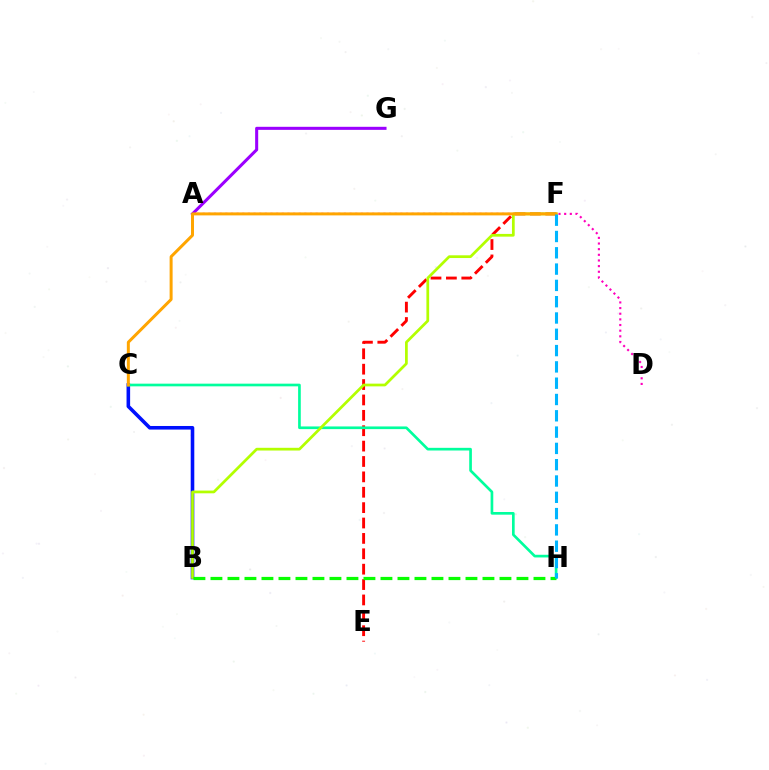{('E', 'F'): [{'color': '#ff0000', 'line_style': 'dashed', 'thickness': 2.09}], ('A', 'D'): [{'color': '#ff00bd', 'line_style': 'dotted', 'thickness': 1.53}], ('B', 'C'): [{'color': '#0010ff', 'line_style': 'solid', 'thickness': 2.58}], ('A', 'G'): [{'color': '#9b00ff', 'line_style': 'solid', 'thickness': 2.2}], ('C', 'H'): [{'color': '#00ff9d', 'line_style': 'solid', 'thickness': 1.92}], ('B', 'F'): [{'color': '#b3ff00', 'line_style': 'solid', 'thickness': 1.97}], ('B', 'H'): [{'color': '#08ff00', 'line_style': 'dashed', 'thickness': 2.31}], ('C', 'F'): [{'color': '#ffa500', 'line_style': 'solid', 'thickness': 2.15}], ('F', 'H'): [{'color': '#00b5ff', 'line_style': 'dashed', 'thickness': 2.21}]}